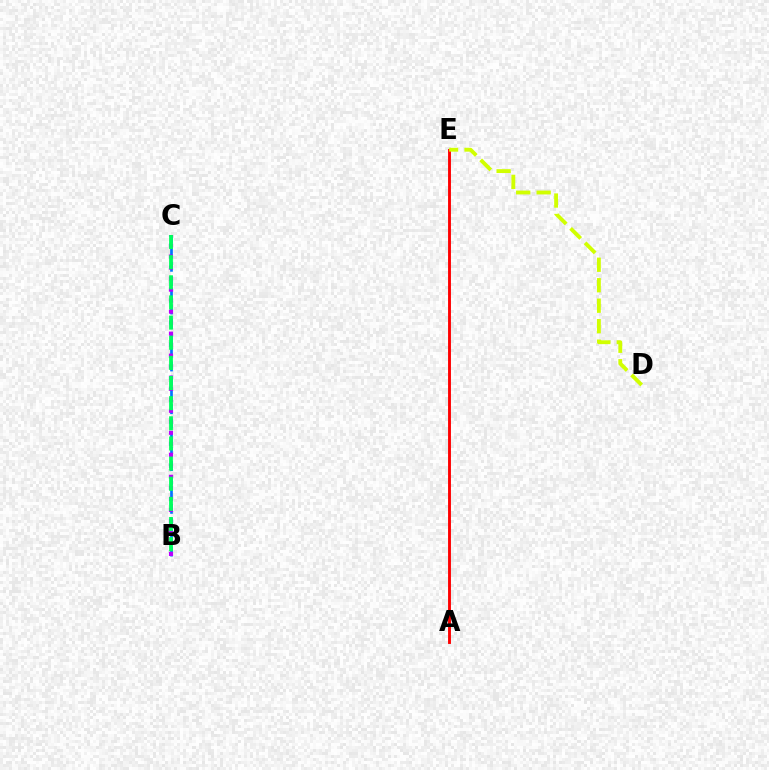{('A', 'E'): [{'color': '#ff0000', 'line_style': 'solid', 'thickness': 2.08}], ('B', 'C'): [{'color': '#0074ff', 'line_style': 'dashed', 'thickness': 1.93}, {'color': '#b900ff', 'line_style': 'dotted', 'thickness': 2.99}, {'color': '#00ff5c', 'line_style': 'dashed', 'thickness': 2.74}], ('D', 'E'): [{'color': '#d1ff00', 'line_style': 'dashed', 'thickness': 2.78}]}